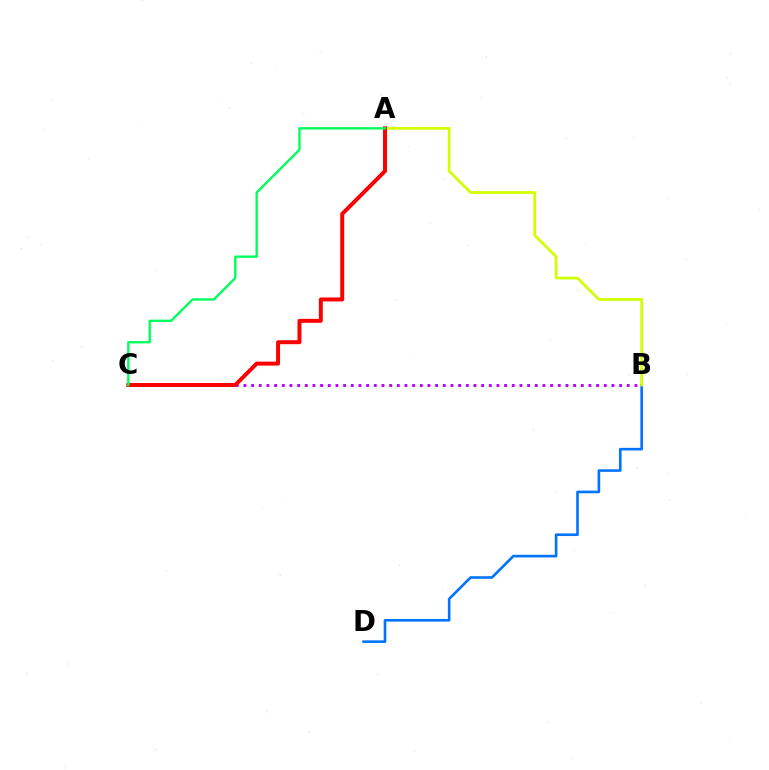{('B', 'D'): [{'color': '#0074ff', 'line_style': 'solid', 'thickness': 1.89}], ('B', 'C'): [{'color': '#b900ff', 'line_style': 'dotted', 'thickness': 2.08}], ('A', 'B'): [{'color': '#d1ff00', 'line_style': 'solid', 'thickness': 1.98}], ('A', 'C'): [{'color': '#ff0000', 'line_style': 'solid', 'thickness': 2.85}, {'color': '#00ff5c', 'line_style': 'solid', 'thickness': 1.7}]}